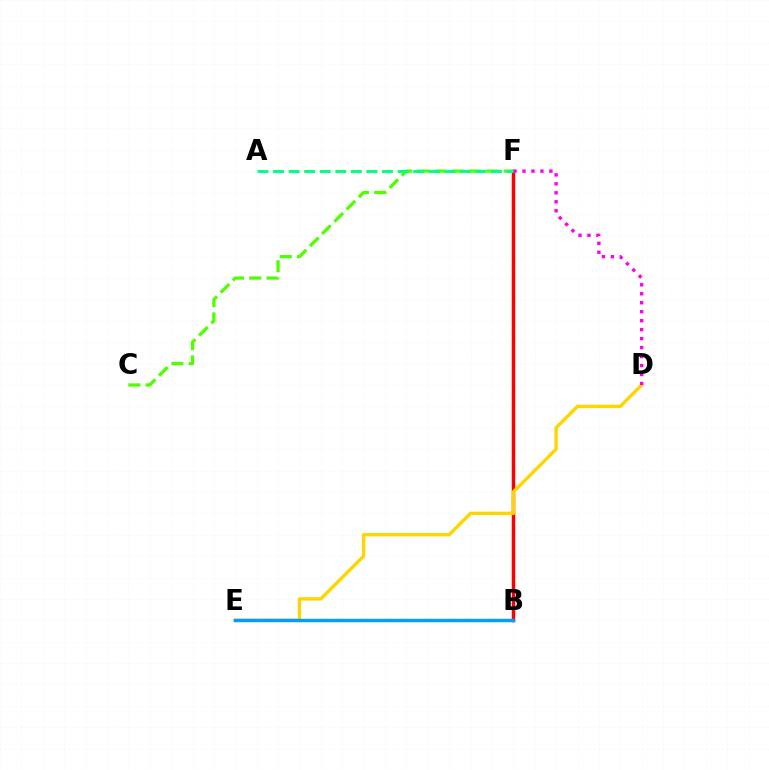{('B', 'F'): [{'color': '#ff0000', 'line_style': 'solid', 'thickness': 2.52}], ('B', 'E'): [{'color': '#3700ff', 'line_style': 'dashed', 'thickness': 1.84}, {'color': '#009eff', 'line_style': 'solid', 'thickness': 2.49}], ('C', 'F'): [{'color': '#4fff00', 'line_style': 'dashed', 'thickness': 2.35}], ('D', 'E'): [{'color': '#ffd500', 'line_style': 'solid', 'thickness': 2.42}], ('D', 'F'): [{'color': '#ff00ed', 'line_style': 'dotted', 'thickness': 2.44}], ('A', 'F'): [{'color': '#00ff86', 'line_style': 'dashed', 'thickness': 2.12}]}